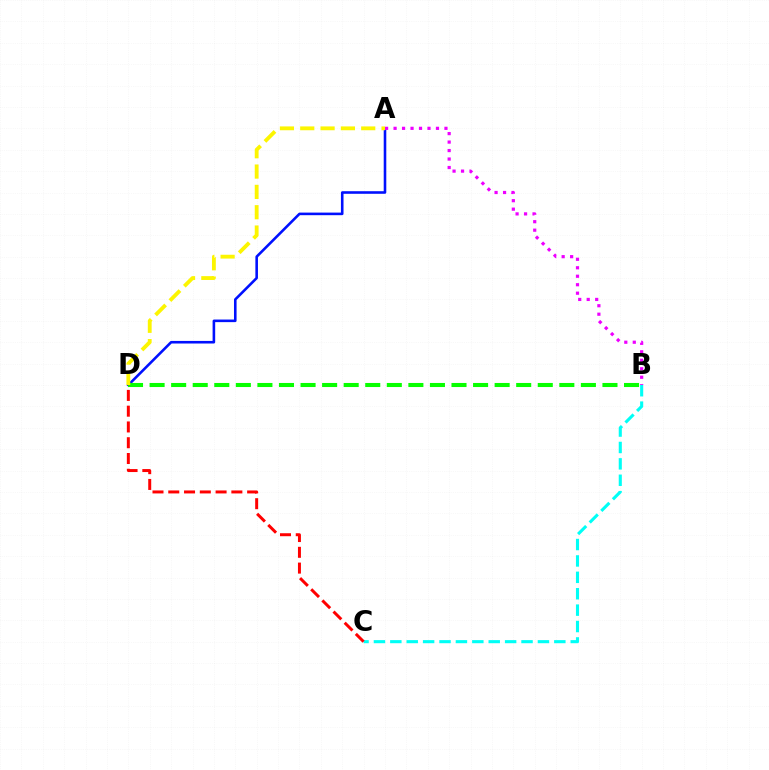{('A', 'D'): [{'color': '#0010ff', 'line_style': 'solid', 'thickness': 1.86}, {'color': '#fcf500', 'line_style': 'dashed', 'thickness': 2.76}], ('A', 'B'): [{'color': '#ee00ff', 'line_style': 'dotted', 'thickness': 2.3}], ('B', 'C'): [{'color': '#00fff6', 'line_style': 'dashed', 'thickness': 2.23}], ('B', 'D'): [{'color': '#08ff00', 'line_style': 'dashed', 'thickness': 2.93}], ('C', 'D'): [{'color': '#ff0000', 'line_style': 'dashed', 'thickness': 2.14}]}